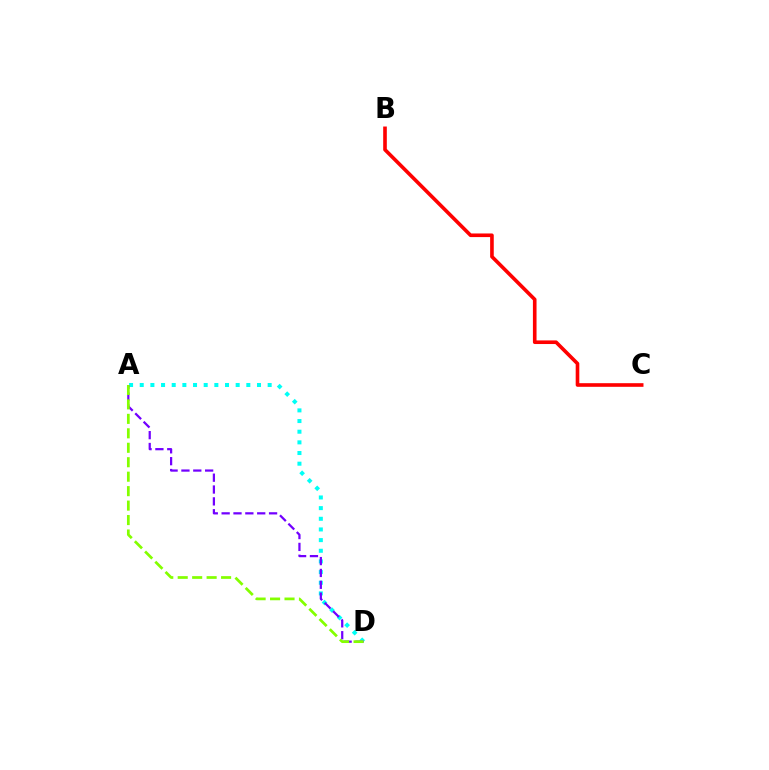{('A', 'D'): [{'color': '#00fff6', 'line_style': 'dotted', 'thickness': 2.9}, {'color': '#7200ff', 'line_style': 'dashed', 'thickness': 1.61}, {'color': '#84ff00', 'line_style': 'dashed', 'thickness': 1.96}], ('B', 'C'): [{'color': '#ff0000', 'line_style': 'solid', 'thickness': 2.61}]}